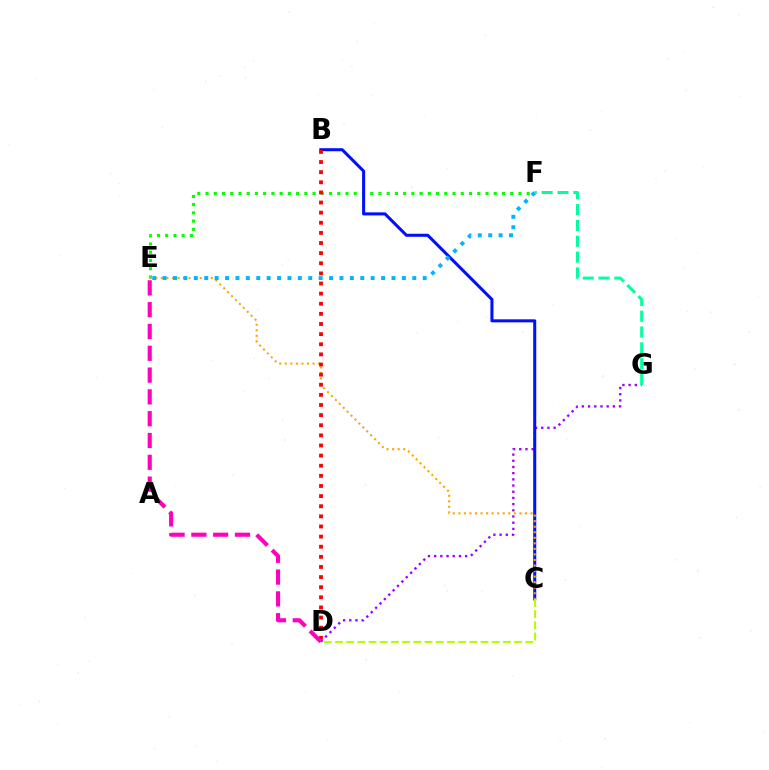{('E', 'F'): [{'color': '#08ff00', 'line_style': 'dotted', 'thickness': 2.24}, {'color': '#00b5ff', 'line_style': 'dotted', 'thickness': 2.83}], ('D', 'G'): [{'color': '#9b00ff', 'line_style': 'dotted', 'thickness': 1.68}], ('B', 'C'): [{'color': '#0010ff', 'line_style': 'solid', 'thickness': 2.19}], ('C', 'D'): [{'color': '#b3ff00', 'line_style': 'dashed', 'thickness': 1.52}], ('C', 'E'): [{'color': '#ffa500', 'line_style': 'dotted', 'thickness': 1.51}], ('B', 'D'): [{'color': '#ff0000', 'line_style': 'dotted', 'thickness': 2.75}], ('D', 'E'): [{'color': '#ff00bd', 'line_style': 'dashed', 'thickness': 2.96}], ('F', 'G'): [{'color': '#00ff9d', 'line_style': 'dashed', 'thickness': 2.15}]}